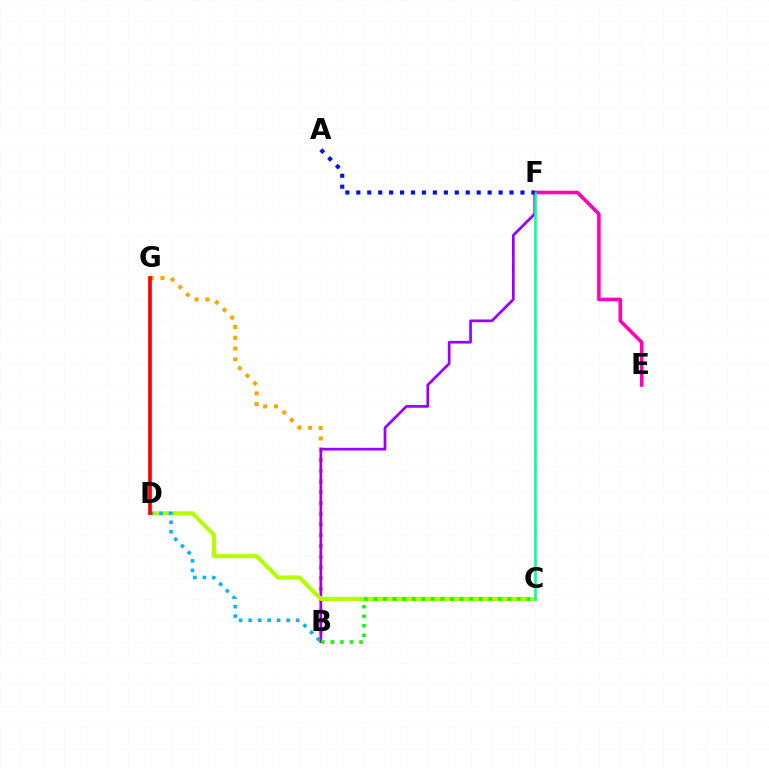{('B', 'G'): [{'color': '#ffa500', 'line_style': 'dotted', 'thickness': 2.92}], ('B', 'F'): [{'color': '#9b00ff', 'line_style': 'solid', 'thickness': 1.95}], ('E', 'F'): [{'color': '#ff00bd', 'line_style': 'solid', 'thickness': 2.58}], ('C', 'D'): [{'color': '#b3ff00', 'line_style': 'solid', 'thickness': 2.96}], ('C', 'F'): [{'color': '#00ff9d', 'line_style': 'solid', 'thickness': 1.84}], ('B', 'D'): [{'color': '#00b5ff', 'line_style': 'dotted', 'thickness': 2.58}], ('B', 'C'): [{'color': '#08ff00', 'line_style': 'dotted', 'thickness': 2.6}], ('D', 'G'): [{'color': '#ff0000', 'line_style': 'solid', 'thickness': 2.66}], ('A', 'F'): [{'color': '#0010ff', 'line_style': 'dotted', 'thickness': 2.97}]}